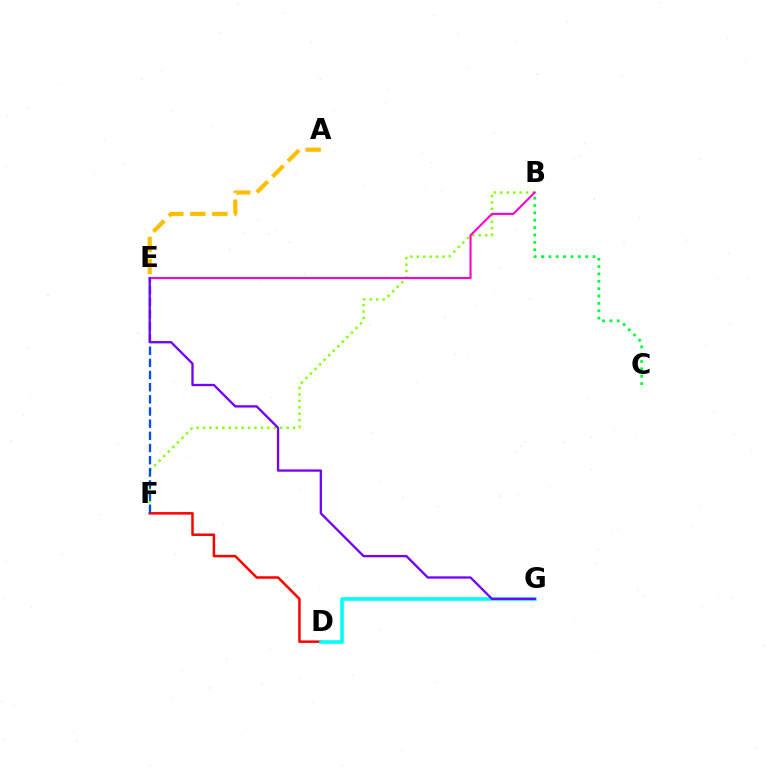{('B', 'F'): [{'color': '#84ff00', 'line_style': 'dotted', 'thickness': 1.75}], ('D', 'F'): [{'color': '#ff0000', 'line_style': 'solid', 'thickness': 1.8}], ('A', 'E'): [{'color': '#ffbd00', 'line_style': 'dashed', 'thickness': 3.0}], ('B', 'C'): [{'color': '#00ff39', 'line_style': 'dotted', 'thickness': 2.0}], ('D', 'G'): [{'color': '#00fff6', 'line_style': 'solid', 'thickness': 2.61}], ('E', 'F'): [{'color': '#004bff', 'line_style': 'dashed', 'thickness': 1.65}], ('B', 'E'): [{'color': '#ff00cf', 'line_style': 'solid', 'thickness': 1.51}], ('E', 'G'): [{'color': '#7200ff', 'line_style': 'solid', 'thickness': 1.67}]}